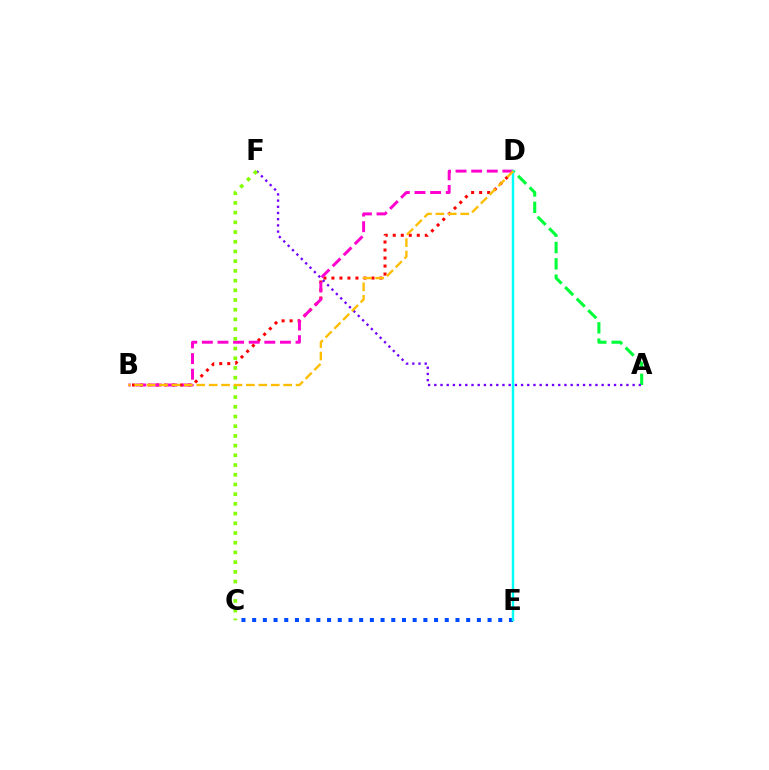{('B', 'D'): [{'color': '#ff0000', 'line_style': 'dotted', 'thickness': 2.18}, {'color': '#ff00cf', 'line_style': 'dashed', 'thickness': 2.12}, {'color': '#ffbd00', 'line_style': 'dashed', 'thickness': 1.69}], ('C', 'E'): [{'color': '#004bff', 'line_style': 'dotted', 'thickness': 2.91}], ('A', 'D'): [{'color': '#00ff39', 'line_style': 'dashed', 'thickness': 2.22}], ('A', 'F'): [{'color': '#7200ff', 'line_style': 'dotted', 'thickness': 1.68}], ('C', 'F'): [{'color': '#84ff00', 'line_style': 'dotted', 'thickness': 2.64}], ('D', 'E'): [{'color': '#00fff6', 'line_style': 'solid', 'thickness': 1.75}]}